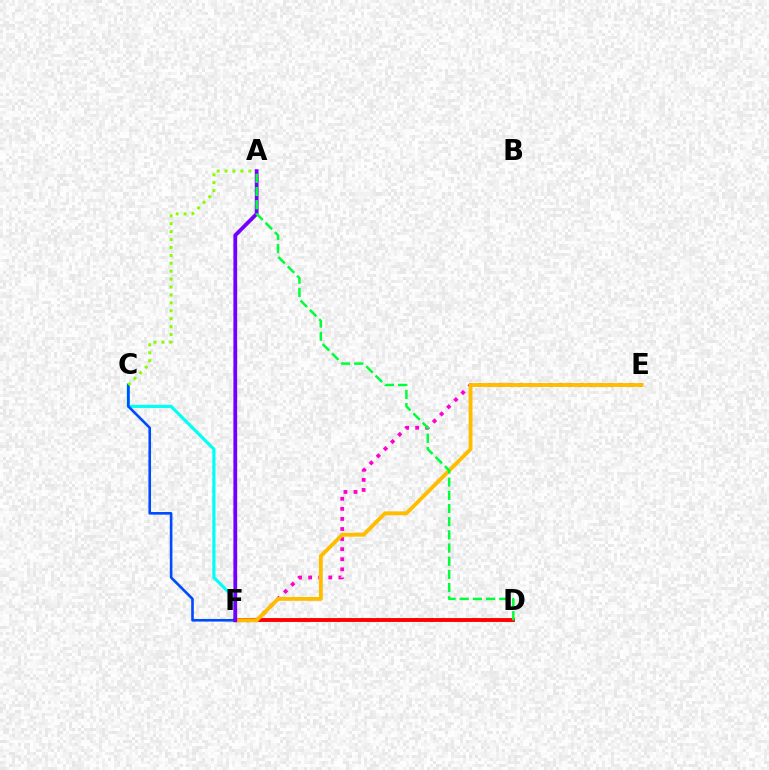{('D', 'F'): [{'color': '#ff0000', 'line_style': 'solid', 'thickness': 2.8}], ('E', 'F'): [{'color': '#ff00cf', 'line_style': 'dotted', 'thickness': 2.74}, {'color': '#ffbd00', 'line_style': 'solid', 'thickness': 2.78}], ('C', 'F'): [{'color': '#00fff6', 'line_style': 'solid', 'thickness': 2.29}, {'color': '#004bff', 'line_style': 'solid', 'thickness': 1.89}], ('A', 'C'): [{'color': '#84ff00', 'line_style': 'dotted', 'thickness': 2.15}], ('A', 'F'): [{'color': '#7200ff', 'line_style': 'solid', 'thickness': 2.72}], ('A', 'D'): [{'color': '#00ff39', 'line_style': 'dashed', 'thickness': 1.79}]}